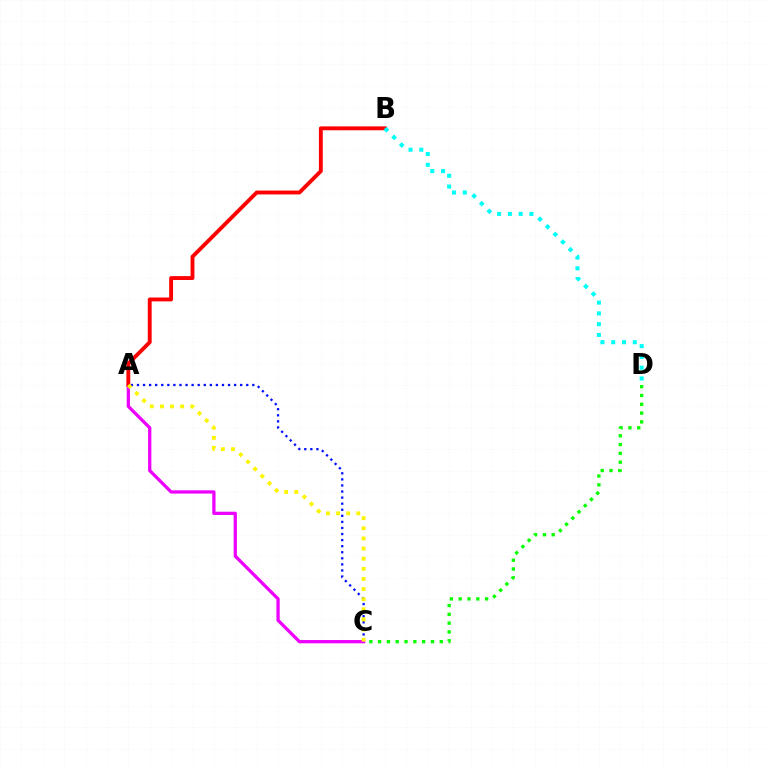{('A', 'C'): [{'color': '#0010ff', 'line_style': 'dotted', 'thickness': 1.65}, {'color': '#ee00ff', 'line_style': 'solid', 'thickness': 2.35}, {'color': '#fcf500', 'line_style': 'dotted', 'thickness': 2.75}], ('C', 'D'): [{'color': '#08ff00', 'line_style': 'dotted', 'thickness': 2.39}], ('A', 'B'): [{'color': '#ff0000', 'line_style': 'solid', 'thickness': 2.79}], ('B', 'D'): [{'color': '#00fff6', 'line_style': 'dotted', 'thickness': 2.93}]}